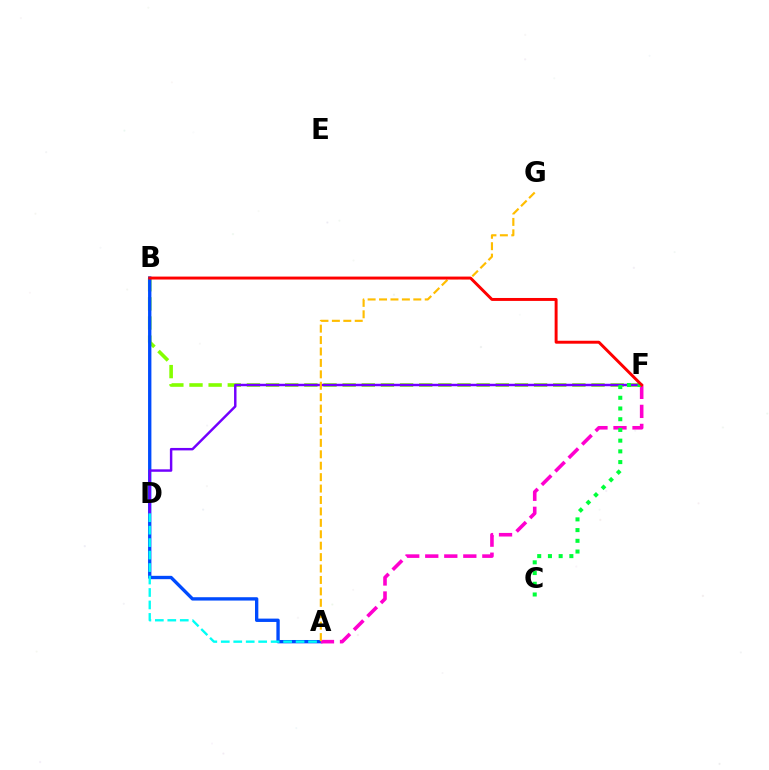{('B', 'F'): [{'color': '#84ff00', 'line_style': 'dashed', 'thickness': 2.6}, {'color': '#ff0000', 'line_style': 'solid', 'thickness': 2.12}], ('A', 'B'): [{'color': '#004bff', 'line_style': 'solid', 'thickness': 2.41}], ('D', 'F'): [{'color': '#7200ff', 'line_style': 'solid', 'thickness': 1.77}], ('A', 'D'): [{'color': '#00fff6', 'line_style': 'dashed', 'thickness': 1.69}], ('A', 'F'): [{'color': '#ff00cf', 'line_style': 'dashed', 'thickness': 2.59}], ('C', 'F'): [{'color': '#00ff39', 'line_style': 'dotted', 'thickness': 2.91}], ('A', 'G'): [{'color': '#ffbd00', 'line_style': 'dashed', 'thickness': 1.55}]}